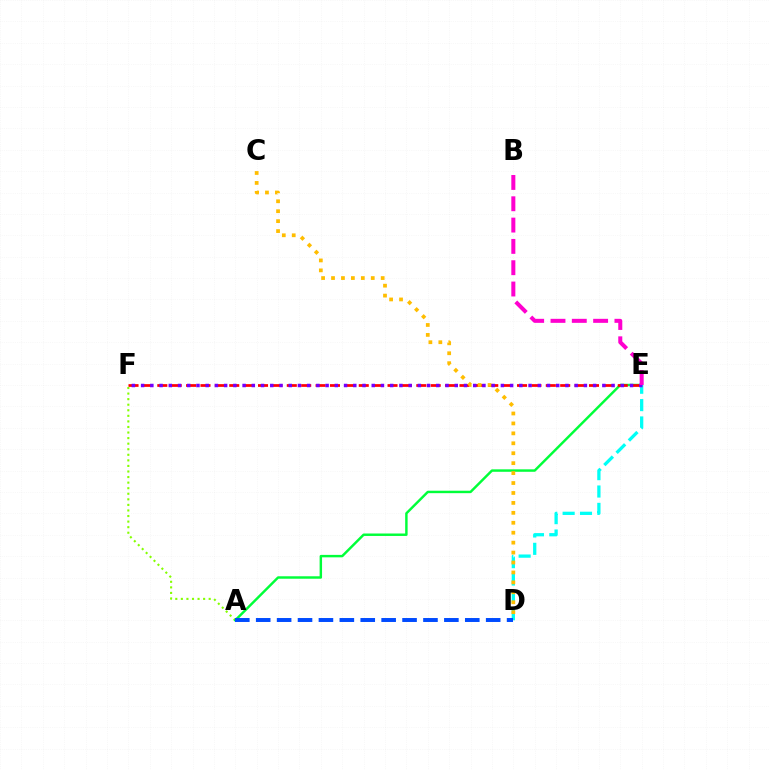{('A', 'F'): [{'color': '#84ff00', 'line_style': 'dotted', 'thickness': 1.51}], ('A', 'E'): [{'color': '#00ff39', 'line_style': 'solid', 'thickness': 1.76}], ('E', 'F'): [{'color': '#ff0000', 'line_style': 'dashed', 'thickness': 1.95}, {'color': '#7200ff', 'line_style': 'dotted', 'thickness': 2.51}], ('D', 'E'): [{'color': '#00fff6', 'line_style': 'dashed', 'thickness': 2.36}], ('C', 'D'): [{'color': '#ffbd00', 'line_style': 'dotted', 'thickness': 2.7}], ('B', 'E'): [{'color': '#ff00cf', 'line_style': 'dashed', 'thickness': 2.9}], ('A', 'D'): [{'color': '#004bff', 'line_style': 'dashed', 'thickness': 2.84}]}